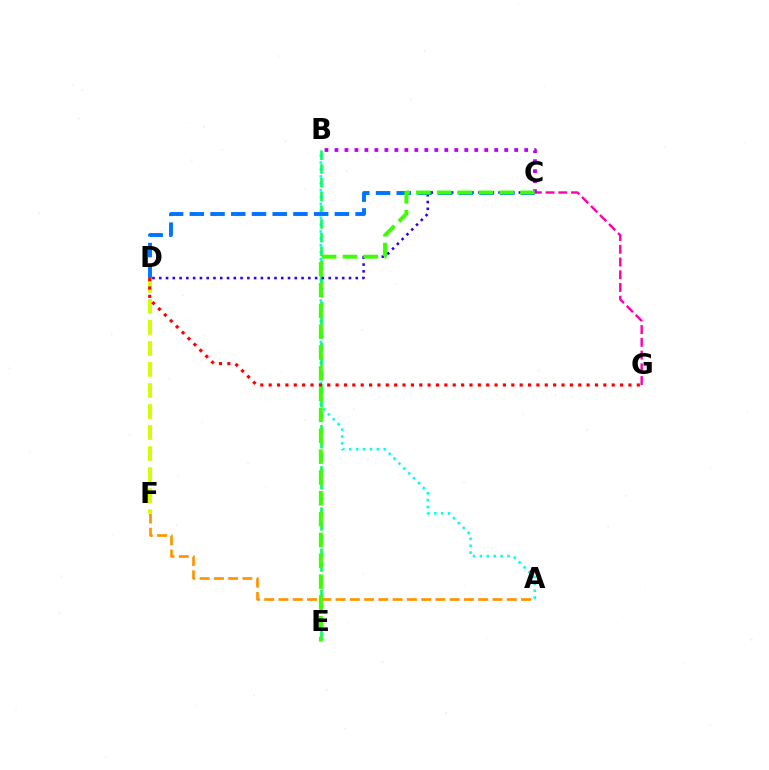{('A', 'B'): [{'color': '#00fff6', 'line_style': 'dotted', 'thickness': 1.87}], ('B', 'E'): [{'color': '#00ff5c', 'line_style': 'dashed', 'thickness': 1.86}], ('D', 'F'): [{'color': '#d1ff00', 'line_style': 'dashed', 'thickness': 2.86}], ('A', 'F'): [{'color': '#ff9400', 'line_style': 'dashed', 'thickness': 1.94}], ('C', 'D'): [{'color': '#2500ff', 'line_style': 'dotted', 'thickness': 1.84}, {'color': '#0074ff', 'line_style': 'dashed', 'thickness': 2.81}], ('C', 'G'): [{'color': '#ff00ac', 'line_style': 'dashed', 'thickness': 1.73}], ('B', 'C'): [{'color': '#b900ff', 'line_style': 'dotted', 'thickness': 2.71}], ('C', 'E'): [{'color': '#3dff00', 'line_style': 'dashed', 'thickness': 2.83}], ('D', 'G'): [{'color': '#ff0000', 'line_style': 'dotted', 'thickness': 2.27}]}